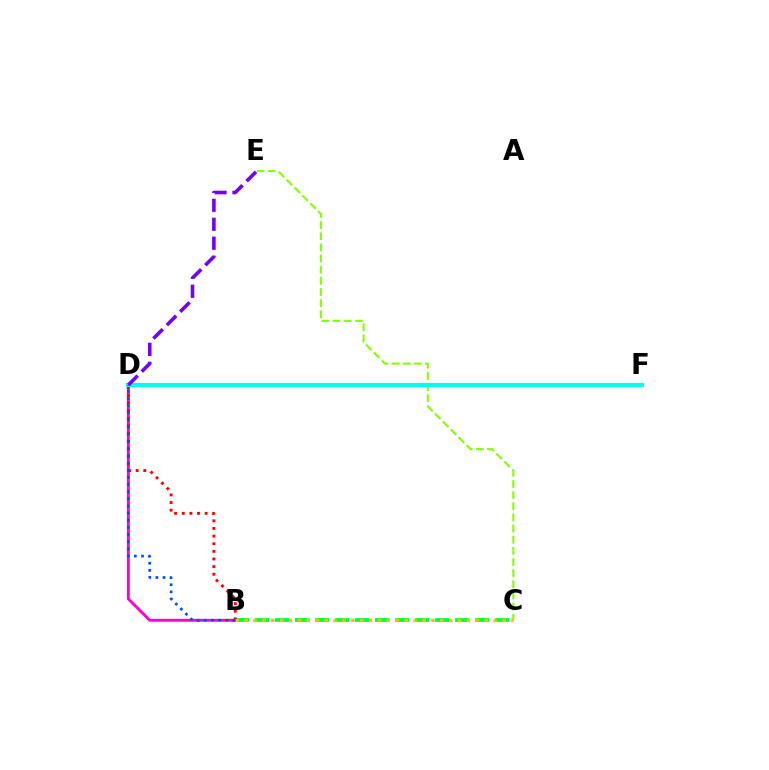{('B', 'C'): [{'color': '#00ff39', 'line_style': 'dashed', 'thickness': 2.72}, {'color': '#ffbd00', 'line_style': 'dotted', 'thickness': 2.42}], ('B', 'D'): [{'color': '#ff00cf', 'line_style': 'solid', 'thickness': 2.09}, {'color': '#ff0000', 'line_style': 'dotted', 'thickness': 2.07}, {'color': '#004bff', 'line_style': 'dotted', 'thickness': 1.94}], ('C', 'E'): [{'color': '#84ff00', 'line_style': 'dashed', 'thickness': 1.51}], ('D', 'F'): [{'color': '#00fff6', 'line_style': 'solid', 'thickness': 3.0}], ('D', 'E'): [{'color': '#7200ff', 'line_style': 'dashed', 'thickness': 2.58}]}